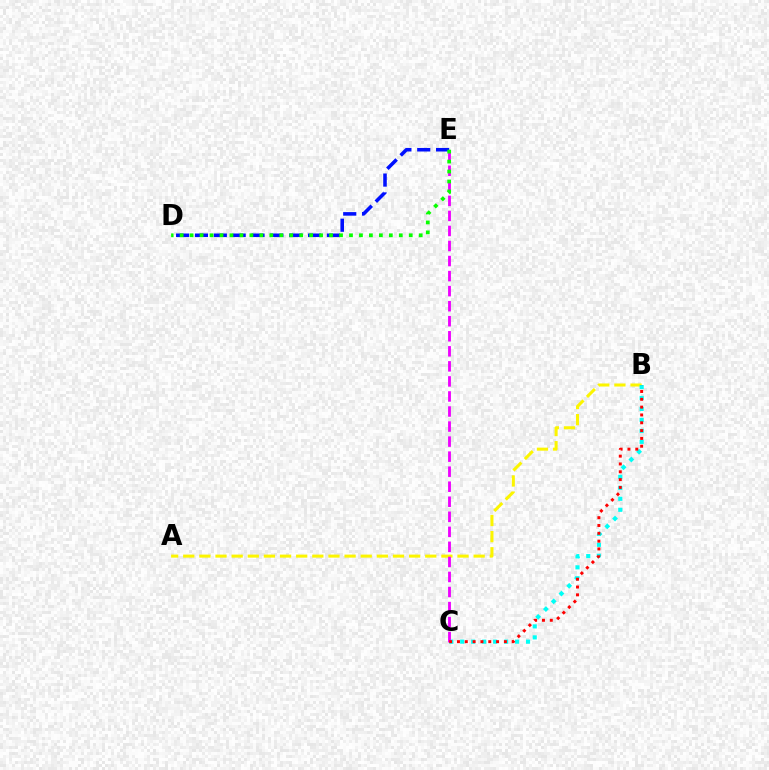{('A', 'B'): [{'color': '#fcf500', 'line_style': 'dashed', 'thickness': 2.19}], ('D', 'E'): [{'color': '#0010ff', 'line_style': 'dashed', 'thickness': 2.56}, {'color': '#08ff00', 'line_style': 'dotted', 'thickness': 2.71}], ('B', 'C'): [{'color': '#00fff6', 'line_style': 'dotted', 'thickness': 2.98}, {'color': '#ff0000', 'line_style': 'dotted', 'thickness': 2.13}], ('C', 'E'): [{'color': '#ee00ff', 'line_style': 'dashed', 'thickness': 2.04}]}